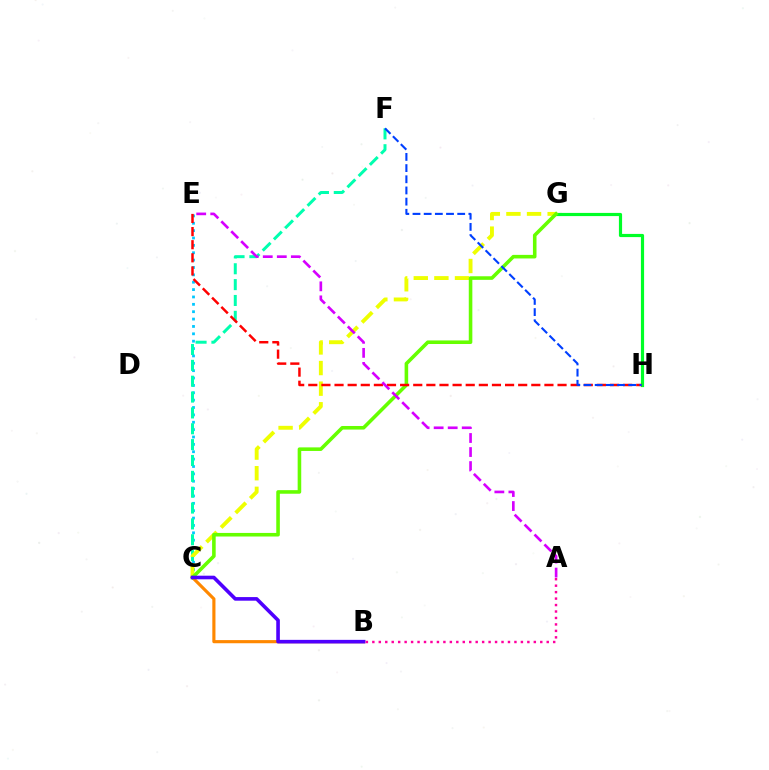{('G', 'H'): [{'color': '#00ff27', 'line_style': 'solid', 'thickness': 2.29}], ('C', 'E'): [{'color': '#00c7ff', 'line_style': 'dotted', 'thickness': 2.0}], ('C', 'F'): [{'color': '#00ffaf', 'line_style': 'dashed', 'thickness': 2.15}], ('B', 'C'): [{'color': '#ff8800', 'line_style': 'solid', 'thickness': 2.26}, {'color': '#4f00ff', 'line_style': 'solid', 'thickness': 2.6}], ('C', 'G'): [{'color': '#eeff00', 'line_style': 'dashed', 'thickness': 2.8}, {'color': '#66ff00', 'line_style': 'solid', 'thickness': 2.58}], ('E', 'H'): [{'color': '#ff0000', 'line_style': 'dashed', 'thickness': 1.78}], ('F', 'H'): [{'color': '#003fff', 'line_style': 'dashed', 'thickness': 1.52}], ('A', 'E'): [{'color': '#d600ff', 'line_style': 'dashed', 'thickness': 1.91}], ('A', 'B'): [{'color': '#ff00a0', 'line_style': 'dotted', 'thickness': 1.75}]}